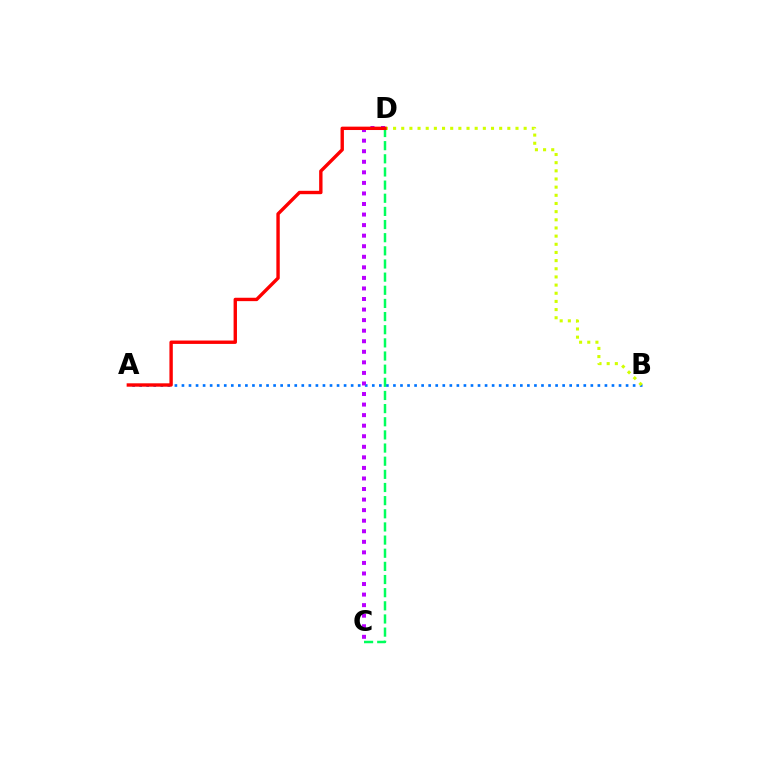{('A', 'B'): [{'color': '#0074ff', 'line_style': 'dotted', 'thickness': 1.92}], ('B', 'D'): [{'color': '#d1ff00', 'line_style': 'dotted', 'thickness': 2.22}], ('C', 'D'): [{'color': '#b900ff', 'line_style': 'dotted', 'thickness': 2.87}, {'color': '#00ff5c', 'line_style': 'dashed', 'thickness': 1.79}], ('A', 'D'): [{'color': '#ff0000', 'line_style': 'solid', 'thickness': 2.43}]}